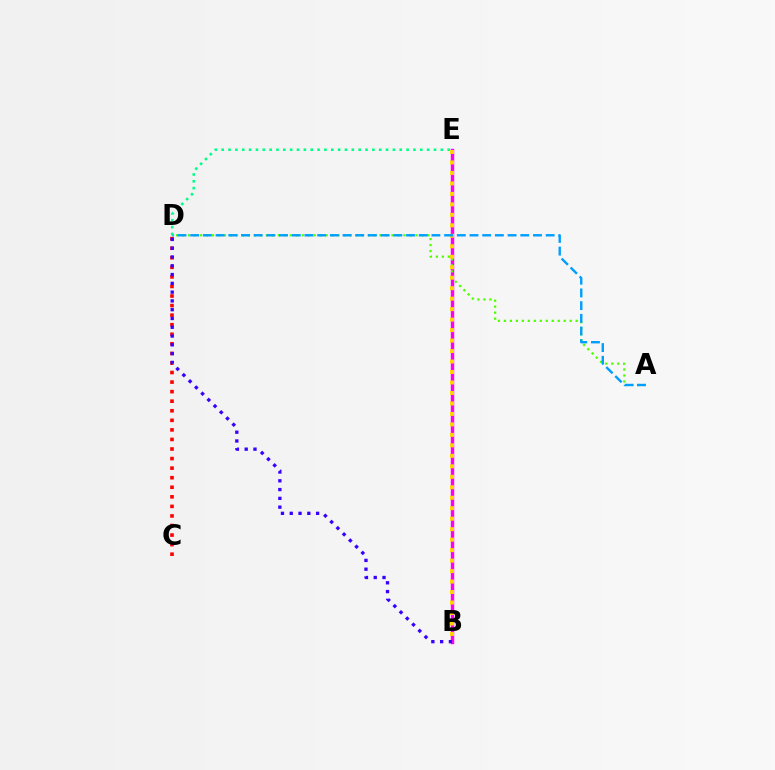{('C', 'D'): [{'color': '#ff0000', 'line_style': 'dotted', 'thickness': 2.6}], ('B', 'E'): [{'color': '#ff00ed', 'line_style': 'solid', 'thickness': 2.46}, {'color': '#ffd500', 'line_style': 'dotted', 'thickness': 2.85}], ('B', 'D'): [{'color': '#3700ff', 'line_style': 'dotted', 'thickness': 2.39}], ('A', 'D'): [{'color': '#4fff00', 'line_style': 'dotted', 'thickness': 1.63}, {'color': '#009eff', 'line_style': 'dashed', 'thickness': 1.72}], ('D', 'E'): [{'color': '#00ff86', 'line_style': 'dotted', 'thickness': 1.86}]}